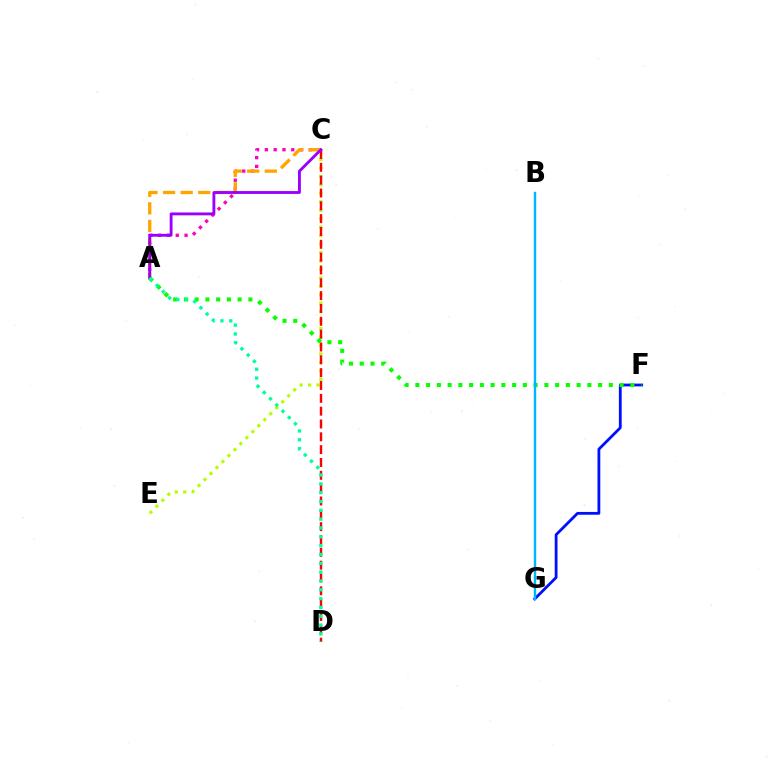{('A', 'C'): [{'color': '#ff00bd', 'line_style': 'dotted', 'thickness': 2.39}, {'color': '#ffa500', 'line_style': 'dashed', 'thickness': 2.39}, {'color': '#9b00ff', 'line_style': 'solid', 'thickness': 2.06}], ('C', 'E'): [{'color': '#b3ff00', 'line_style': 'dotted', 'thickness': 2.3}], ('C', 'D'): [{'color': '#ff0000', 'line_style': 'dashed', 'thickness': 1.74}], ('F', 'G'): [{'color': '#0010ff', 'line_style': 'solid', 'thickness': 2.02}], ('A', 'F'): [{'color': '#08ff00', 'line_style': 'dotted', 'thickness': 2.92}], ('B', 'G'): [{'color': '#00b5ff', 'line_style': 'solid', 'thickness': 1.73}], ('A', 'D'): [{'color': '#00ff9d', 'line_style': 'dotted', 'thickness': 2.4}]}